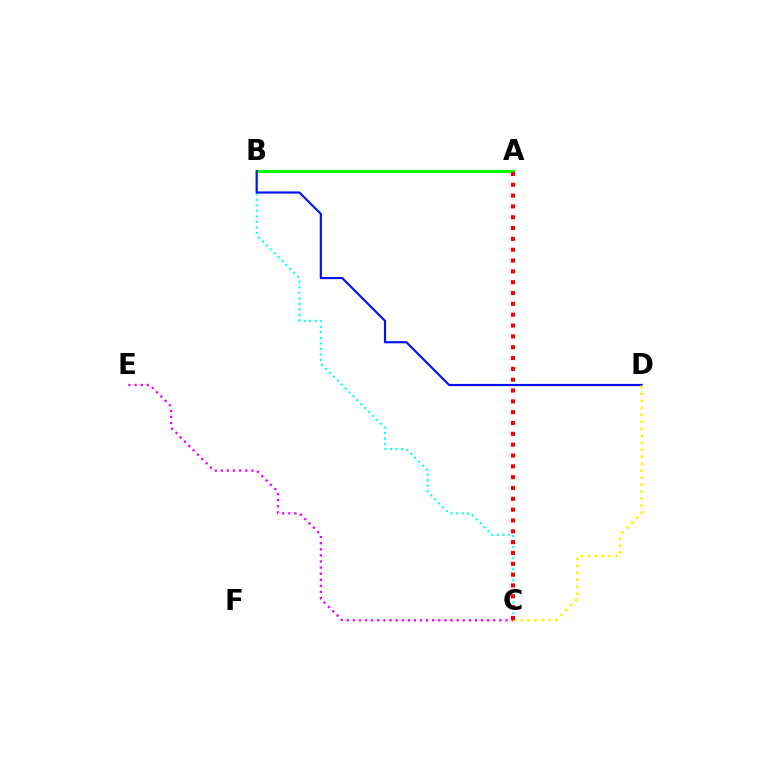{('B', 'C'): [{'color': '#00fff6', 'line_style': 'dotted', 'thickness': 1.5}], ('A', 'B'): [{'color': '#08ff00', 'line_style': 'solid', 'thickness': 2.2}], ('B', 'D'): [{'color': '#0010ff', 'line_style': 'solid', 'thickness': 1.55}], ('C', 'E'): [{'color': '#ee00ff', 'line_style': 'dotted', 'thickness': 1.66}], ('C', 'D'): [{'color': '#fcf500', 'line_style': 'dotted', 'thickness': 1.9}], ('A', 'C'): [{'color': '#ff0000', 'line_style': 'dotted', 'thickness': 2.94}]}